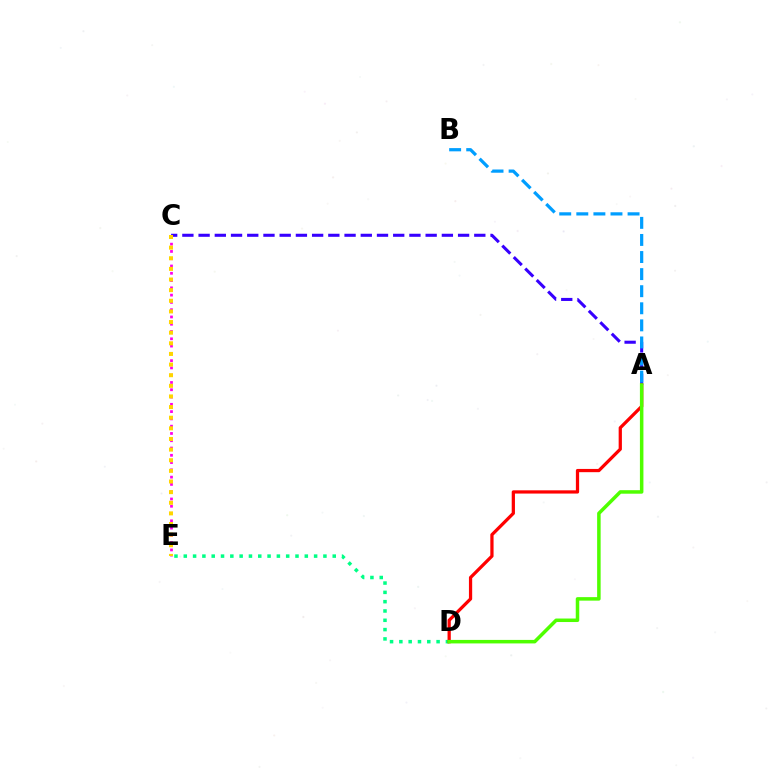{('D', 'E'): [{'color': '#00ff86', 'line_style': 'dotted', 'thickness': 2.53}], ('A', 'C'): [{'color': '#3700ff', 'line_style': 'dashed', 'thickness': 2.2}], ('A', 'D'): [{'color': '#ff0000', 'line_style': 'solid', 'thickness': 2.33}, {'color': '#4fff00', 'line_style': 'solid', 'thickness': 2.53}], ('C', 'E'): [{'color': '#ff00ed', 'line_style': 'dotted', 'thickness': 1.98}, {'color': '#ffd500', 'line_style': 'dotted', 'thickness': 2.89}], ('A', 'B'): [{'color': '#009eff', 'line_style': 'dashed', 'thickness': 2.32}]}